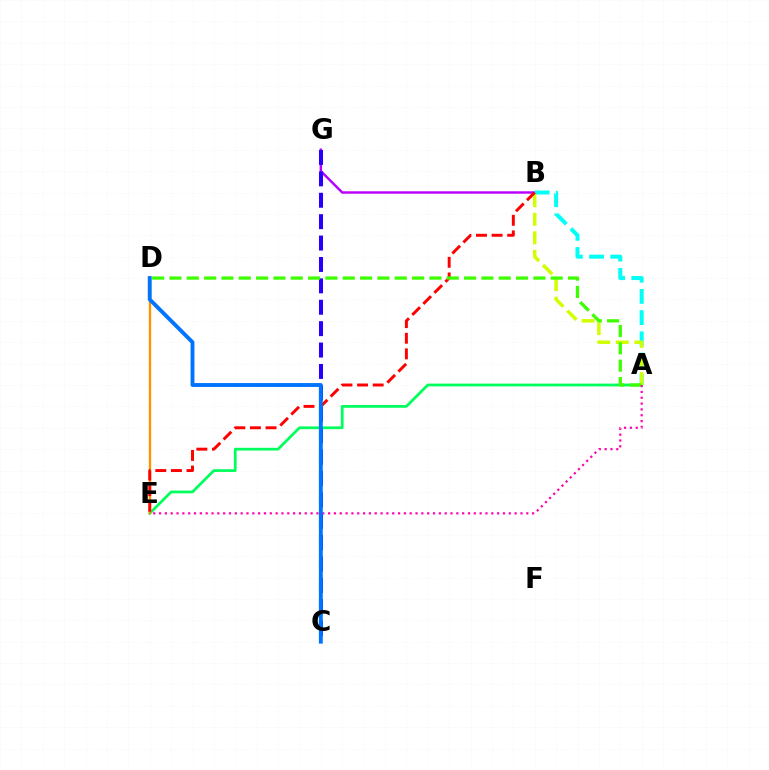{('B', 'G'): [{'color': '#b900ff', 'line_style': 'solid', 'thickness': 1.75}], ('A', 'E'): [{'color': '#00ff5c', 'line_style': 'solid', 'thickness': 1.98}, {'color': '#ff00ac', 'line_style': 'dotted', 'thickness': 1.58}], ('C', 'G'): [{'color': '#2500ff', 'line_style': 'dashed', 'thickness': 2.91}], ('D', 'E'): [{'color': '#ff9400', 'line_style': 'solid', 'thickness': 1.69}], ('A', 'B'): [{'color': '#00fff6', 'line_style': 'dashed', 'thickness': 2.88}, {'color': '#d1ff00', 'line_style': 'dashed', 'thickness': 2.52}], ('B', 'E'): [{'color': '#ff0000', 'line_style': 'dashed', 'thickness': 2.12}], ('A', 'D'): [{'color': '#3dff00', 'line_style': 'dashed', 'thickness': 2.35}], ('C', 'D'): [{'color': '#0074ff', 'line_style': 'solid', 'thickness': 2.8}]}